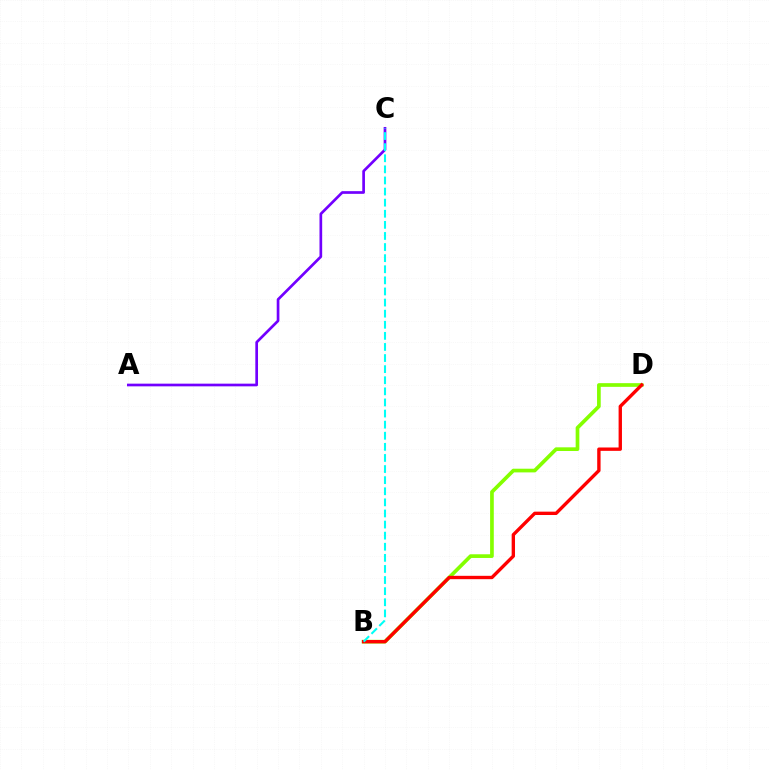{('A', 'C'): [{'color': '#7200ff', 'line_style': 'solid', 'thickness': 1.94}], ('B', 'D'): [{'color': '#84ff00', 'line_style': 'solid', 'thickness': 2.65}, {'color': '#ff0000', 'line_style': 'solid', 'thickness': 2.42}], ('B', 'C'): [{'color': '#00fff6', 'line_style': 'dashed', 'thickness': 1.51}]}